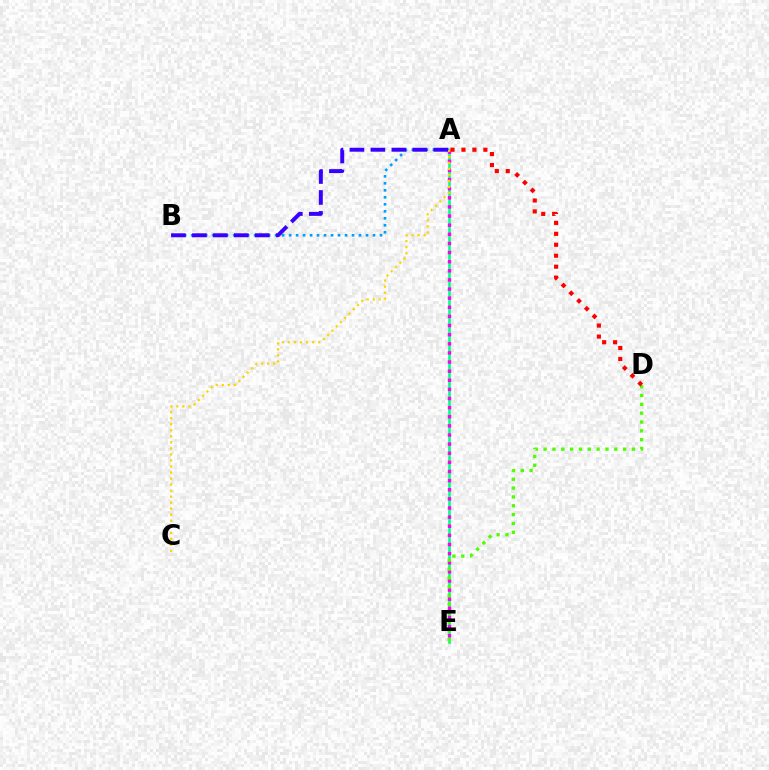{('A', 'E'): [{'color': '#00ff86', 'line_style': 'solid', 'thickness': 1.87}, {'color': '#ff00ed', 'line_style': 'dotted', 'thickness': 2.48}], ('A', 'B'): [{'color': '#009eff', 'line_style': 'dotted', 'thickness': 1.9}, {'color': '#3700ff', 'line_style': 'dashed', 'thickness': 2.85}], ('D', 'E'): [{'color': '#4fff00', 'line_style': 'dotted', 'thickness': 2.4}], ('A', 'C'): [{'color': '#ffd500', 'line_style': 'dotted', 'thickness': 1.64}], ('A', 'D'): [{'color': '#ff0000', 'line_style': 'dotted', 'thickness': 2.97}]}